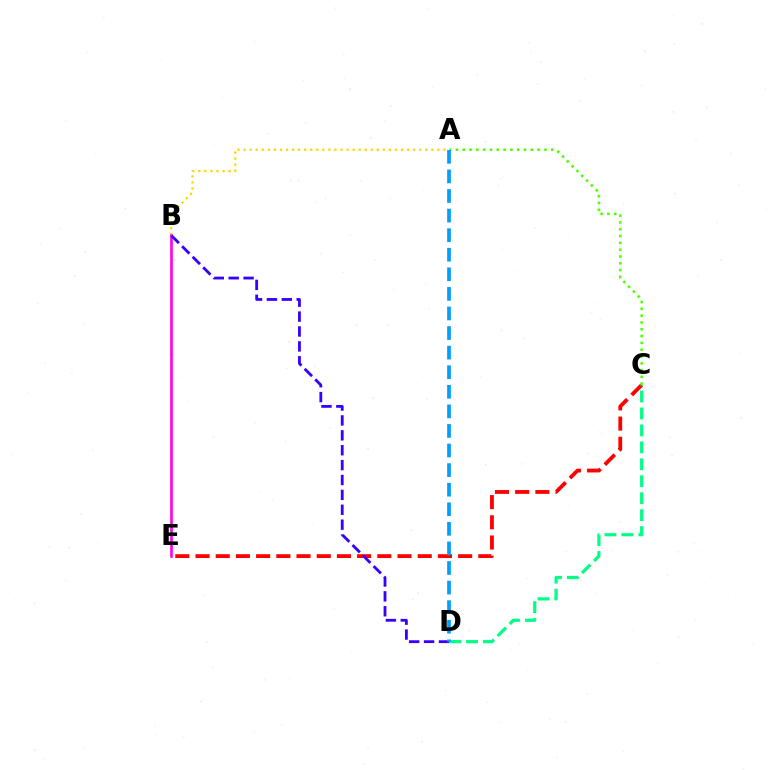{('A', 'B'): [{'color': '#ffd500', 'line_style': 'dotted', 'thickness': 1.65}], ('C', 'E'): [{'color': '#ff0000', 'line_style': 'dashed', 'thickness': 2.74}], ('B', 'E'): [{'color': '#ff00ed', 'line_style': 'solid', 'thickness': 1.9}], ('B', 'D'): [{'color': '#3700ff', 'line_style': 'dashed', 'thickness': 2.02}], ('A', 'C'): [{'color': '#4fff00', 'line_style': 'dotted', 'thickness': 1.85}], ('C', 'D'): [{'color': '#00ff86', 'line_style': 'dashed', 'thickness': 2.3}], ('A', 'D'): [{'color': '#009eff', 'line_style': 'dashed', 'thickness': 2.66}]}